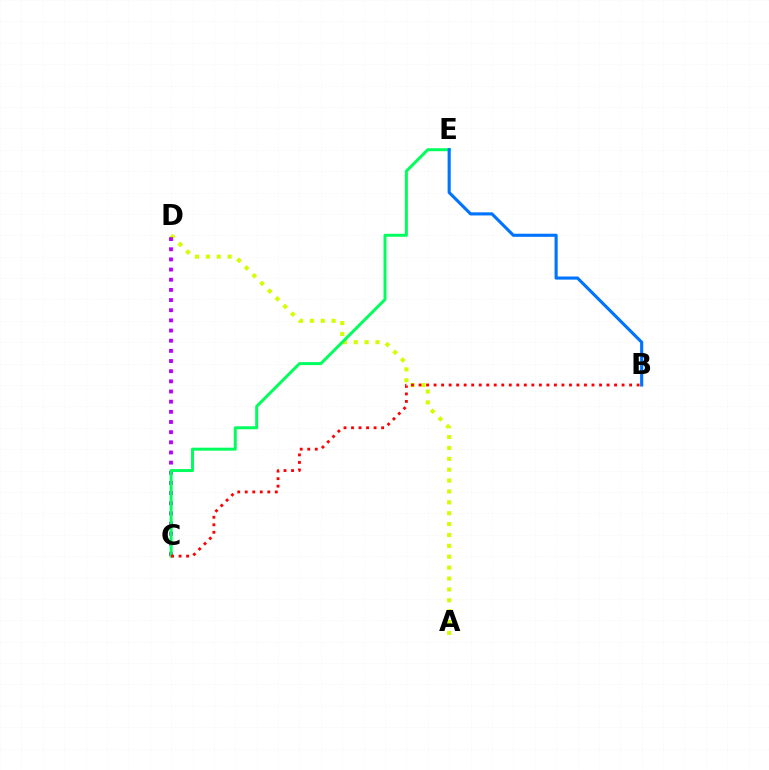{('A', 'D'): [{'color': '#d1ff00', 'line_style': 'dotted', 'thickness': 2.96}], ('C', 'D'): [{'color': '#b900ff', 'line_style': 'dotted', 'thickness': 2.76}], ('C', 'E'): [{'color': '#00ff5c', 'line_style': 'solid', 'thickness': 2.14}], ('B', 'C'): [{'color': '#ff0000', 'line_style': 'dotted', 'thickness': 2.04}], ('B', 'E'): [{'color': '#0074ff', 'line_style': 'solid', 'thickness': 2.24}]}